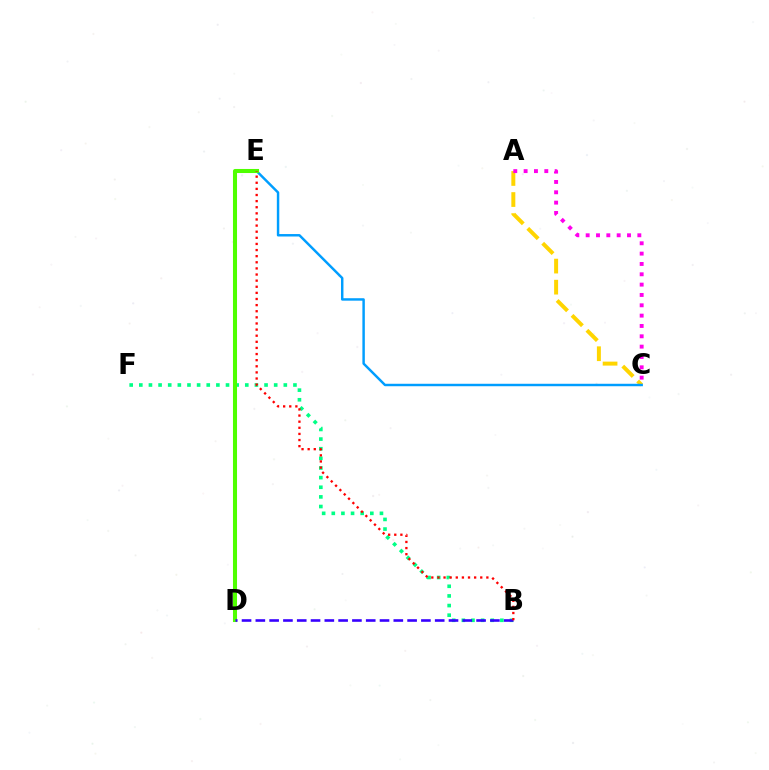{('B', 'F'): [{'color': '#00ff86', 'line_style': 'dotted', 'thickness': 2.62}], ('A', 'C'): [{'color': '#ffd500', 'line_style': 'dashed', 'thickness': 2.86}, {'color': '#ff00ed', 'line_style': 'dotted', 'thickness': 2.81}], ('C', 'E'): [{'color': '#009eff', 'line_style': 'solid', 'thickness': 1.77}], ('D', 'E'): [{'color': '#4fff00', 'line_style': 'solid', 'thickness': 2.92}], ('B', 'D'): [{'color': '#3700ff', 'line_style': 'dashed', 'thickness': 1.87}], ('B', 'E'): [{'color': '#ff0000', 'line_style': 'dotted', 'thickness': 1.66}]}